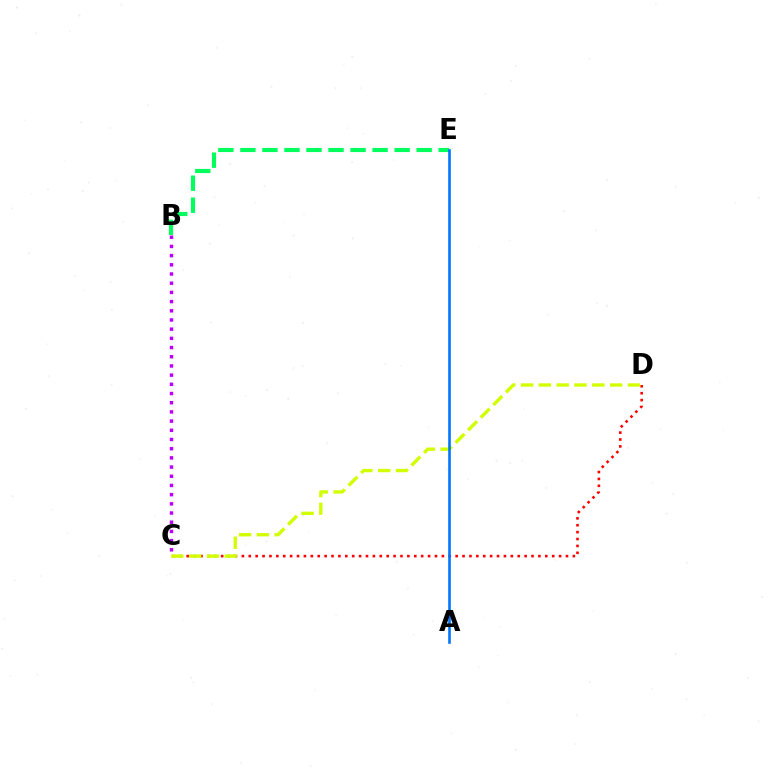{('B', 'E'): [{'color': '#00ff5c', 'line_style': 'dashed', 'thickness': 2.99}], ('C', 'D'): [{'color': '#ff0000', 'line_style': 'dotted', 'thickness': 1.87}, {'color': '#d1ff00', 'line_style': 'dashed', 'thickness': 2.42}], ('A', 'E'): [{'color': '#0074ff', 'line_style': 'solid', 'thickness': 1.88}], ('B', 'C'): [{'color': '#b900ff', 'line_style': 'dotted', 'thickness': 2.5}]}